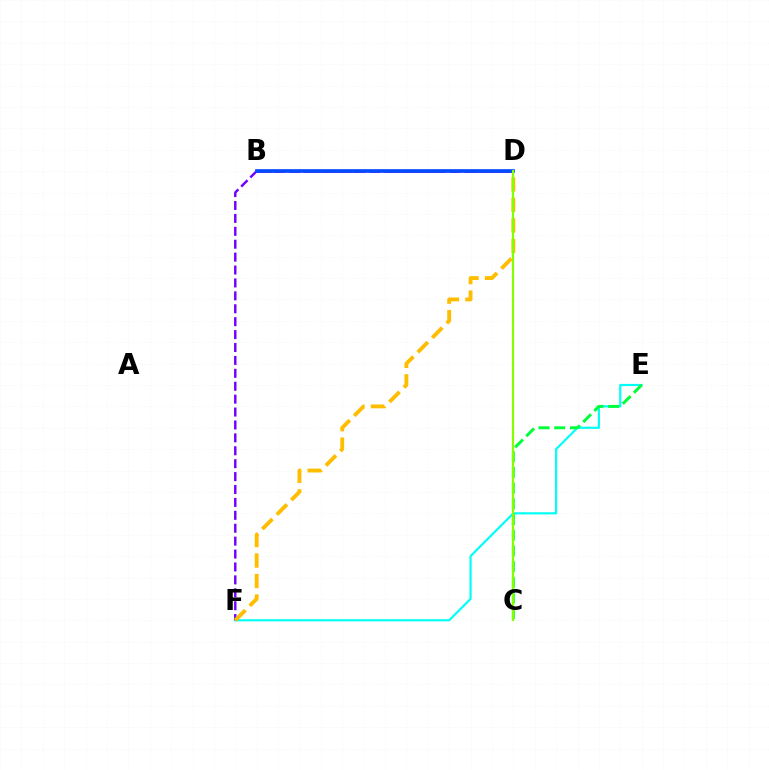{('B', 'D'): [{'color': '#ff0000', 'line_style': 'dashed', 'thickness': 1.82}, {'color': '#ff00cf', 'line_style': 'dashed', 'thickness': 2.17}, {'color': '#004bff', 'line_style': 'solid', 'thickness': 2.64}], ('E', 'F'): [{'color': '#00fff6', 'line_style': 'solid', 'thickness': 1.56}], ('B', 'F'): [{'color': '#7200ff', 'line_style': 'dashed', 'thickness': 1.75}], ('D', 'F'): [{'color': '#ffbd00', 'line_style': 'dashed', 'thickness': 2.78}], ('C', 'E'): [{'color': '#00ff39', 'line_style': 'dashed', 'thickness': 2.13}], ('C', 'D'): [{'color': '#84ff00', 'line_style': 'solid', 'thickness': 1.58}]}